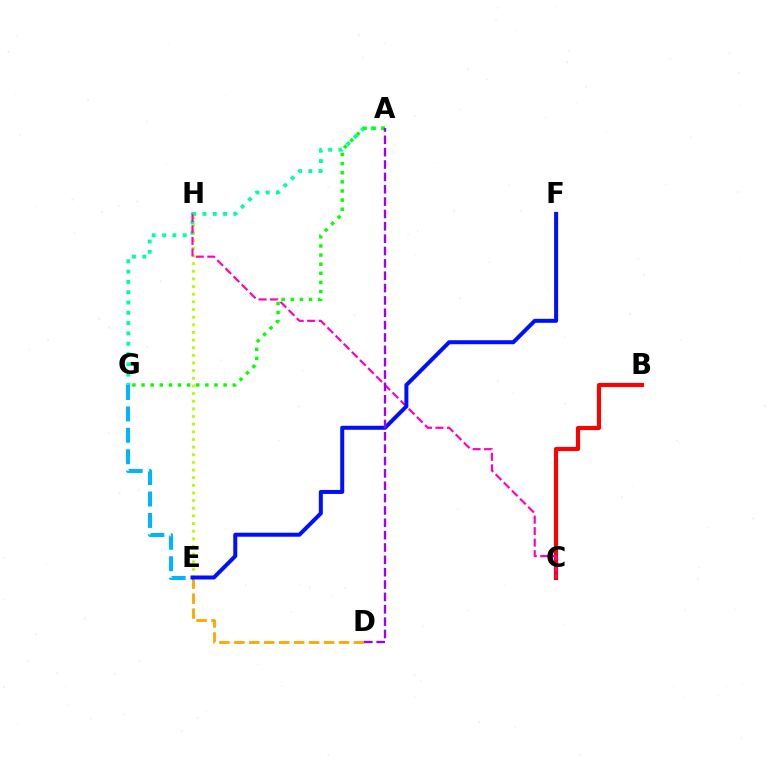{('A', 'G'): [{'color': '#00ff9d', 'line_style': 'dotted', 'thickness': 2.8}, {'color': '#08ff00', 'line_style': 'dotted', 'thickness': 2.48}], ('D', 'E'): [{'color': '#ffa500', 'line_style': 'dashed', 'thickness': 2.03}], ('B', 'C'): [{'color': '#ff0000', 'line_style': 'solid', 'thickness': 2.97}], ('E', 'H'): [{'color': '#b3ff00', 'line_style': 'dotted', 'thickness': 2.08}], ('C', 'H'): [{'color': '#ff00bd', 'line_style': 'dashed', 'thickness': 1.56}], ('E', 'G'): [{'color': '#00b5ff', 'line_style': 'dashed', 'thickness': 2.91}], ('E', 'F'): [{'color': '#0010ff', 'line_style': 'solid', 'thickness': 2.88}], ('A', 'D'): [{'color': '#9b00ff', 'line_style': 'dashed', 'thickness': 1.68}]}